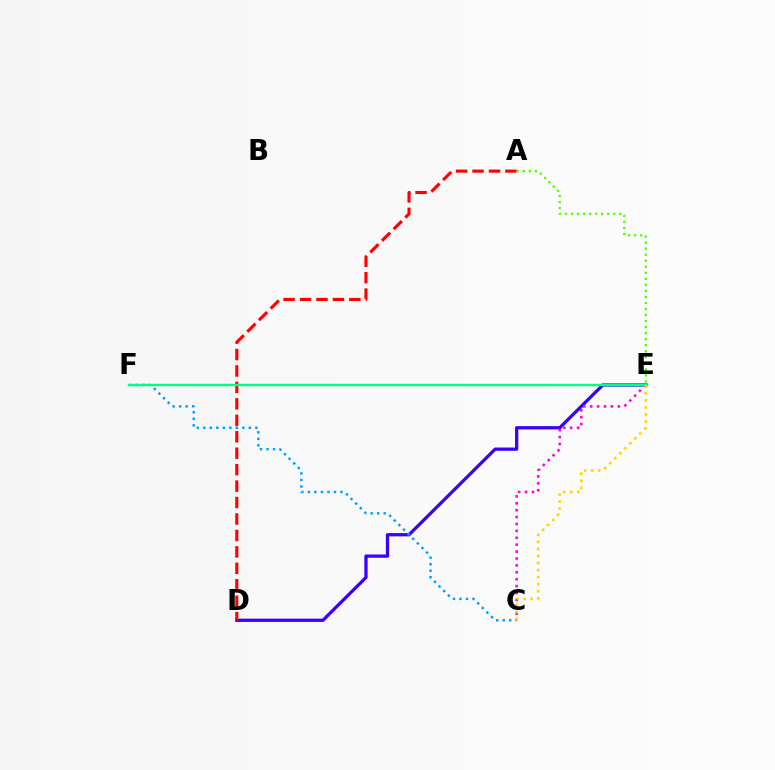{('D', 'E'): [{'color': '#3700ff', 'line_style': 'solid', 'thickness': 2.35}], ('C', 'F'): [{'color': '#009eff', 'line_style': 'dotted', 'thickness': 1.77}], ('A', 'D'): [{'color': '#ff0000', 'line_style': 'dashed', 'thickness': 2.23}], ('C', 'E'): [{'color': '#ff00ed', 'line_style': 'dotted', 'thickness': 1.88}, {'color': '#ffd500', 'line_style': 'dotted', 'thickness': 1.91}], ('E', 'F'): [{'color': '#00ff86', 'line_style': 'solid', 'thickness': 1.72}], ('A', 'E'): [{'color': '#4fff00', 'line_style': 'dotted', 'thickness': 1.64}]}